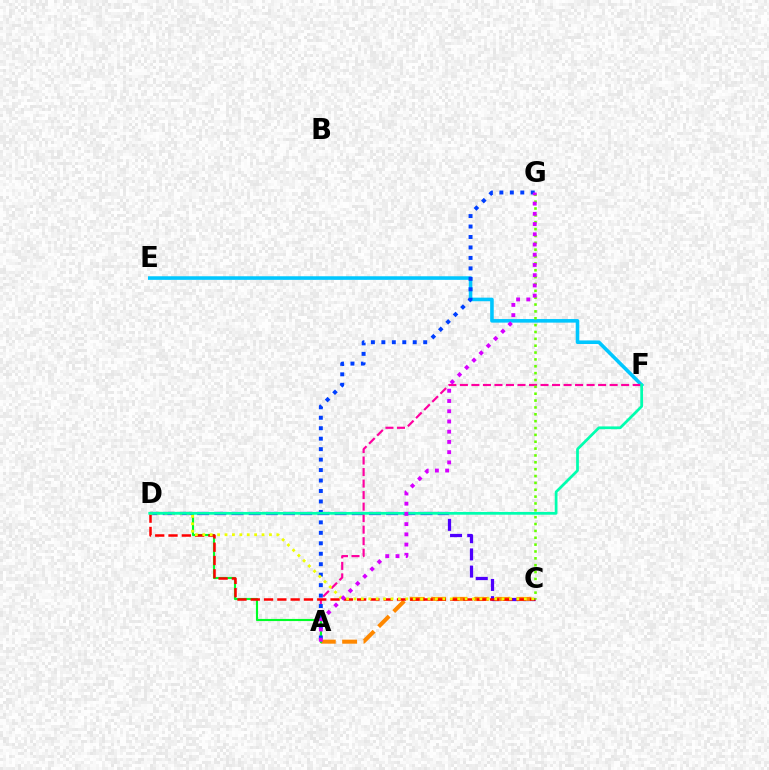{('E', 'F'): [{'color': '#00c7ff', 'line_style': 'solid', 'thickness': 2.58}], ('C', 'D'): [{'color': '#4f00ff', 'line_style': 'dashed', 'thickness': 2.33}, {'color': '#ff0000', 'line_style': 'dashed', 'thickness': 1.81}, {'color': '#eeff00', 'line_style': 'dotted', 'thickness': 2.01}], ('A', 'F'): [{'color': '#ff00a0', 'line_style': 'dashed', 'thickness': 1.56}], ('A', 'C'): [{'color': '#ff8800', 'line_style': 'dashed', 'thickness': 2.9}], ('A', 'D'): [{'color': '#00ff27', 'line_style': 'solid', 'thickness': 1.53}], ('C', 'G'): [{'color': '#66ff00', 'line_style': 'dotted', 'thickness': 1.86}], ('A', 'G'): [{'color': '#003fff', 'line_style': 'dotted', 'thickness': 2.84}, {'color': '#d600ff', 'line_style': 'dotted', 'thickness': 2.78}], ('D', 'F'): [{'color': '#00ffaf', 'line_style': 'solid', 'thickness': 1.97}]}